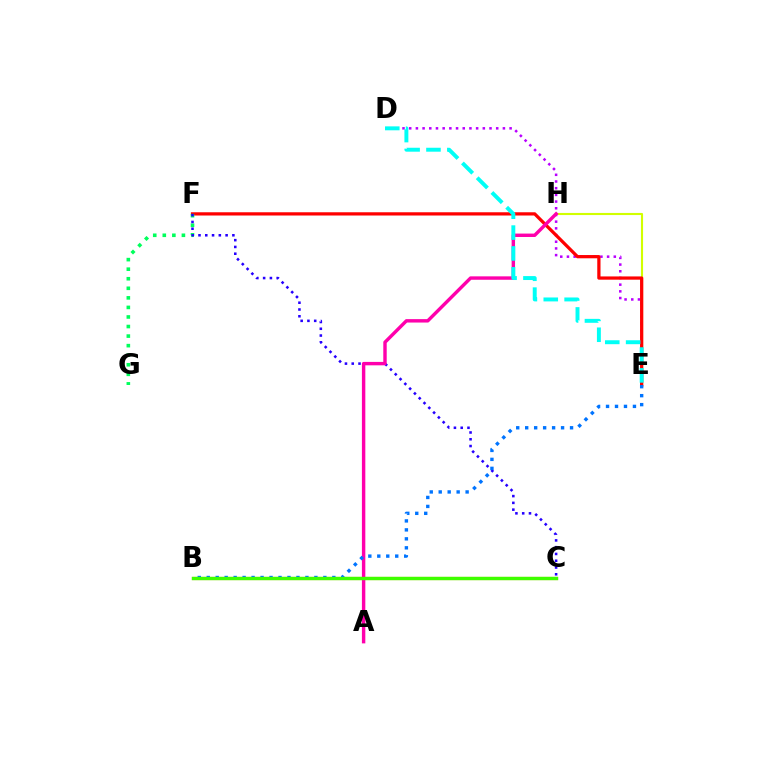{('E', 'H'): [{'color': '#d1ff00', 'line_style': 'solid', 'thickness': 1.53}], ('D', 'E'): [{'color': '#b900ff', 'line_style': 'dotted', 'thickness': 1.82}, {'color': '#00fff6', 'line_style': 'dashed', 'thickness': 2.83}], ('E', 'F'): [{'color': '#ff0000', 'line_style': 'solid', 'thickness': 2.34}], ('F', 'G'): [{'color': '#00ff5c', 'line_style': 'dotted', 'thickness': 2.6}], ('C', 'F'): [{'color': '#2500ff', 'line_style': 'dotted', 'thickness': 1.84}], ('B', 'C'): [{'color': '#ff9400', 'line_style': 'solid', 'thickness': 2.29}, {'color': '#3dff00', 'line_style': 'solid', 'thickness': 2.41}], ('A', 'H'): [{'color': '#ff00ac', 'line_style': 'solid', 'thickness': 2.46}], ('B', 'E'): [{'color': '#0074ff', 'line_style': 'dotted', 'thickness': 2.44}]}